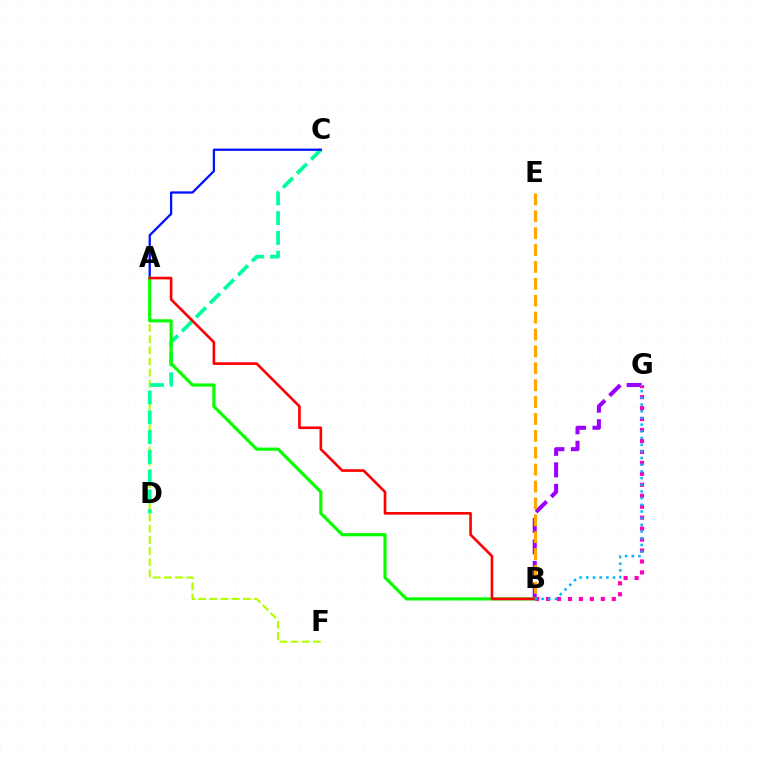{('B', 'G'): [{'color': '#9b00ff', 'line_style': 'dashed', 'thickness': 2.92}, {'color': '#ff00bd', 'line_style': 'dotted', 'thickness': 2.98}, {'color': '#00b5ff', 'line_style': 'dotted', 'thickness': 1.82}], ('B', 'E'): [{'color': '#ffa500', 'line_style': 'dashed', 'thickness': 2.29}], ('A', 'F'): [{'color': '#b3ff00', 'line_style': 'dashed', 'thickness': 1.51}], ('C', 'D'): [{'color': '#00ff9d', 'line_style': 'dashed', 'thickness': 2.69}], ('A', 'C'): [{'color': '#0010ff', 'line_style': 'solid', 'thickness': 1.63}], ('A', 'B'): [{'color': '#08ff00', 'line_style': 'solid', 'thickness': 2.28}, {'color': '#ff0000', 'line_style': 'solid', 'thickness': 1.89}]}